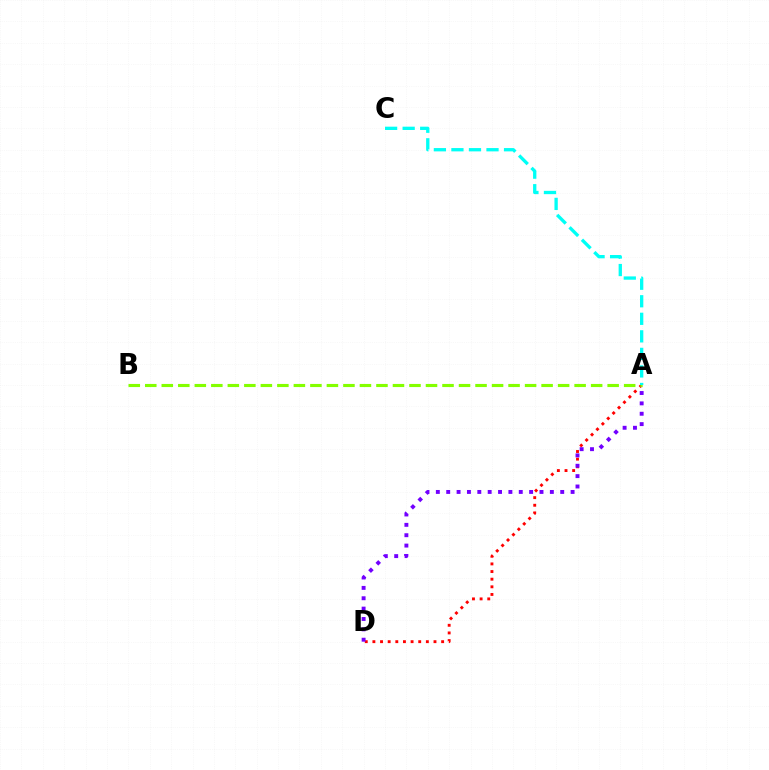{('A', 'D'): [{'color': '#ff0000', 'line_style': 'dotted', 'thickness': 2.07}, {'color': '#7200ff', 'line_style': 'dotted', 'thickness': 2.82}], ('A', 'B'): [{'color': '#84ff00', 'line_style': 'dashed', 'thickness': 2.24}], ('A', 'C'): [{'color': '#00fff6', 'line_style': 'dashed', 'thickness': 2.38}]}